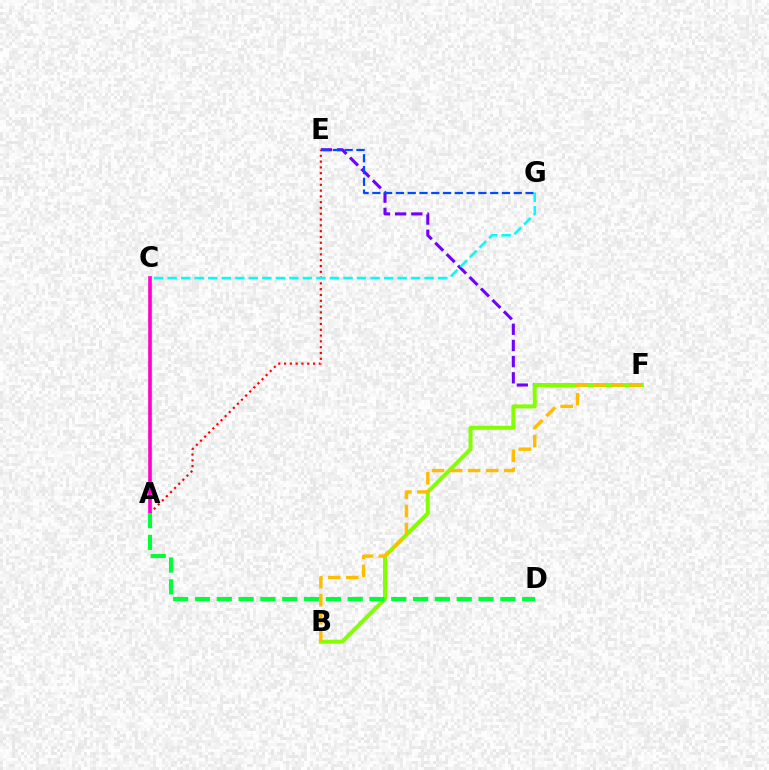{('A', 'E'): [{'color': '#ff0000', 'line_style': 'dotted', 'thickness': 1.58}], ('E', 'F'): [{'color': '#7200ff', 'line_style': 'dashed', 'thickness': 2.2}], ('B', 'F'): [{'color': '#84ff00', 'line_style': 'solid', 'thickness': 2.87}, {'color': '#ffbd00', 'line_style': 'dashed', 'thickness': 2.45}], ('A', 'C'): [{'color': '#ff00cf', 'line_style': 'solid', 'thickness': 2.62}], ('E', 'G'): [{'color': '#004bff', 'line_style': 'dashed', 'thickness': 1.6}], ('C', 'G'): [{'color': '#00fff6', 'line_style': 'dashed', 'thickness': 1.84}], ('A', 'D'): [{'color': '#00ff39', 'line_style': 'dashed', 'thickness': 2.96}]}